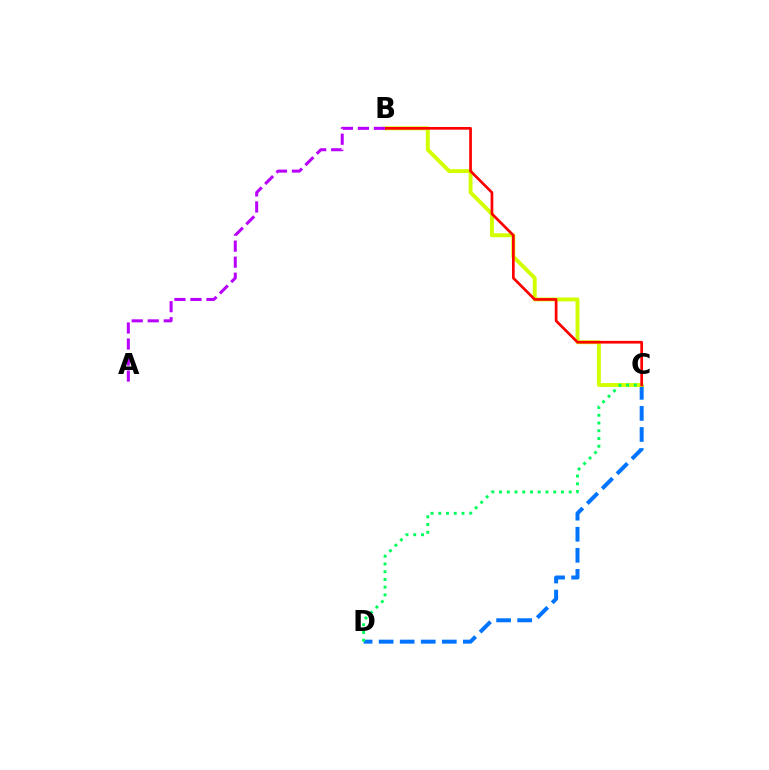{('C', 'D'): [{'color': '#0074ff', 'line_style': 'dashed', 'thickness': 2.86}, {'color': '#00ff5c', 'line_style': 'dotted', 'thickness': 2.1}], ('B', 'C'): [{'color': '#d1ff00', 'line_style': 'solid', 'thickness': 2.82}, {'color': '#ff0000', 'line_style': 'solid', 'thickness': 1.94}], ('A', 'B'): [{'color': '#b900ff', 'line_style': 'dashed', 'thickness': 2.18}]}